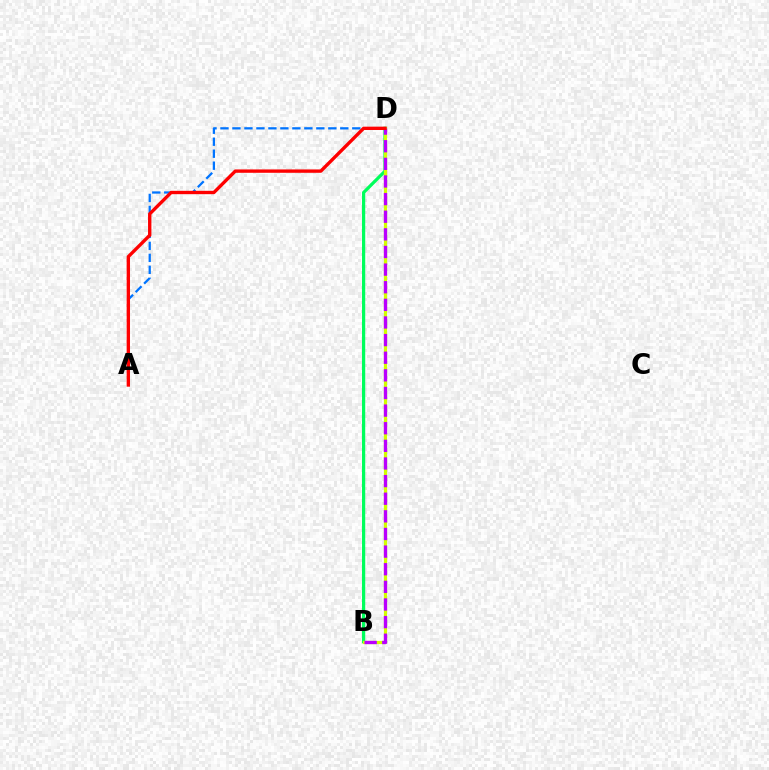{('B', 'D'): [{'color': '#00ff5c', 'line_style': 'solid', 'thickness': 2.32}, {'color': '#d1ff00', 'line_style': 'solid', 'thickness': 2.3}, {'color': '#b900ff', 'line_style': 'dashed', 'thickness': 2.39}], ('A', 'D'): [{'color': '#0074ff', 'line_style': 'dashed', 'thickness': 1.63}, {'color': '#ff0000', 'line_style': 'solid', 'thickness': 2.41}]}